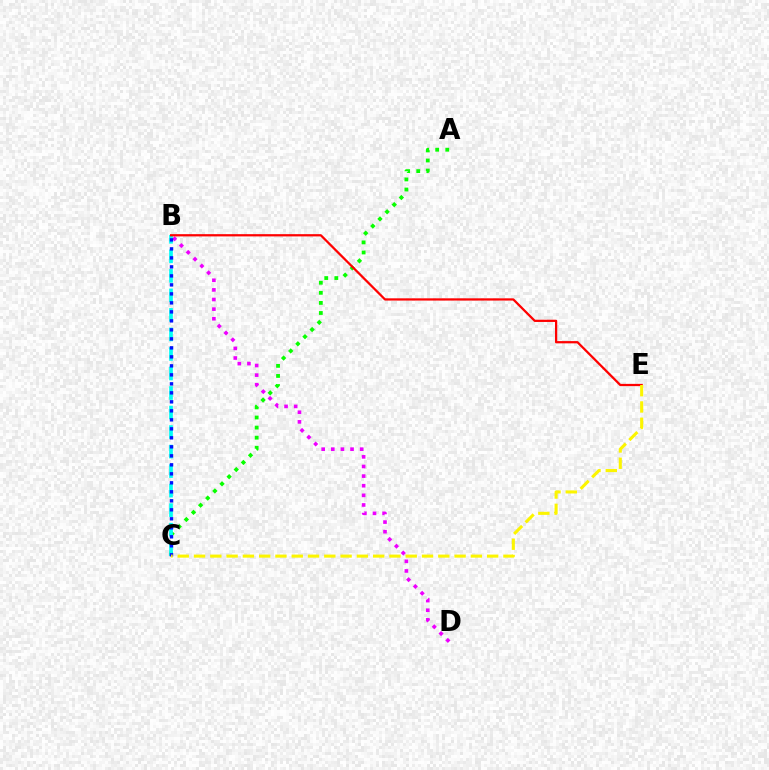{('B', 'D'): [{'color': '#ee00ff', 'line_style': 'dotted', 'thickness': 2.61}], ('A', 'C'): [{'color': '#08ff00', 'line_style': 'dotted', 'thickness': 2.74}], ('B', 'C'): [{'color': '#00fff6', 'line_style': 'dashed', 'thickness': 2.65}, {'color': '#0010ff', 'line_style': 'dotted', 'thickness': 2.44}], ('B', 'E'): [{'color': '#ff0000', 'line_style': 'solid', 'thickness': 1.62}], ('C', 'E'): [{'color': '#fcf500', 'line_style': 'dashed', 'thickness': 2.21}]}